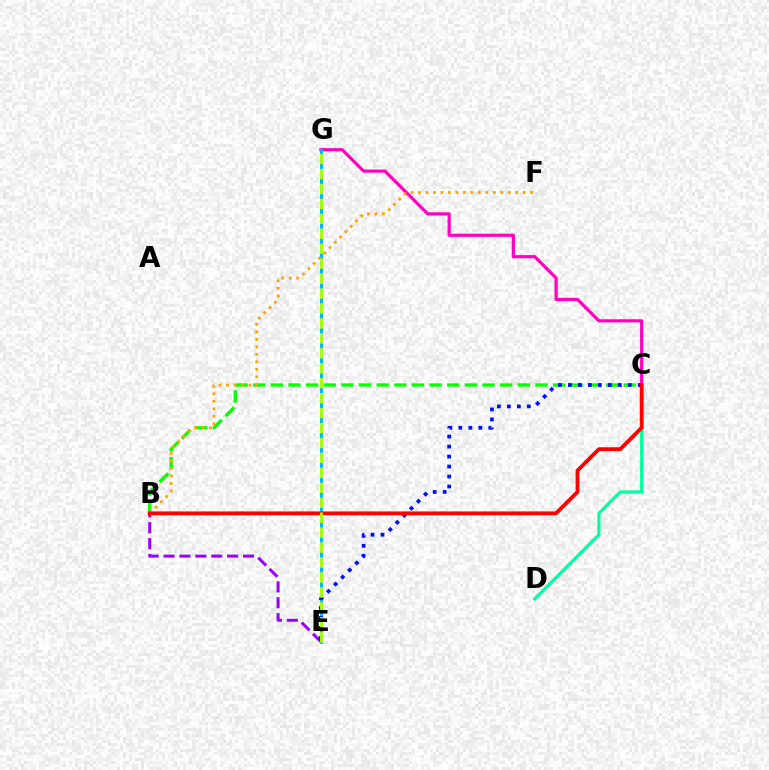{('C', 'G'): [{'color': '#ff00bd', 'line_style': 'solid', 'thickness': 2.28}], ('B', 'C'): [{'color': '#08ff00', 'line_style': 'dashed', 'thickness': 2.4}, {'color': '#ff0000', 'line_style': 'solid', 'thickness': 2.74}], ('E', 'G'): [{'color': '#00b5ff', 'line_style': 'solid', 'thickness': 2.12}, {'color': '#b3ff00', 'line_style': 'dashed', 'thickness': 2.03}], ('B', 'E'): [{'color': '#9b00ff', 'line_style': 'dashed', 'thickness': 2.16}], ('C', 'D'): [{'color': '#00ff9d', 'line_style': 'solid', 'thickness': 2.27}], ('B', 'F'): [{'color': '#ffa500', 'line_style': 'dotted', 'thickness': 2.03}], ('C', 'E'): [{'color': '#0010ff', 'line_style': 'dotted', 'thickness': 2.71}]}